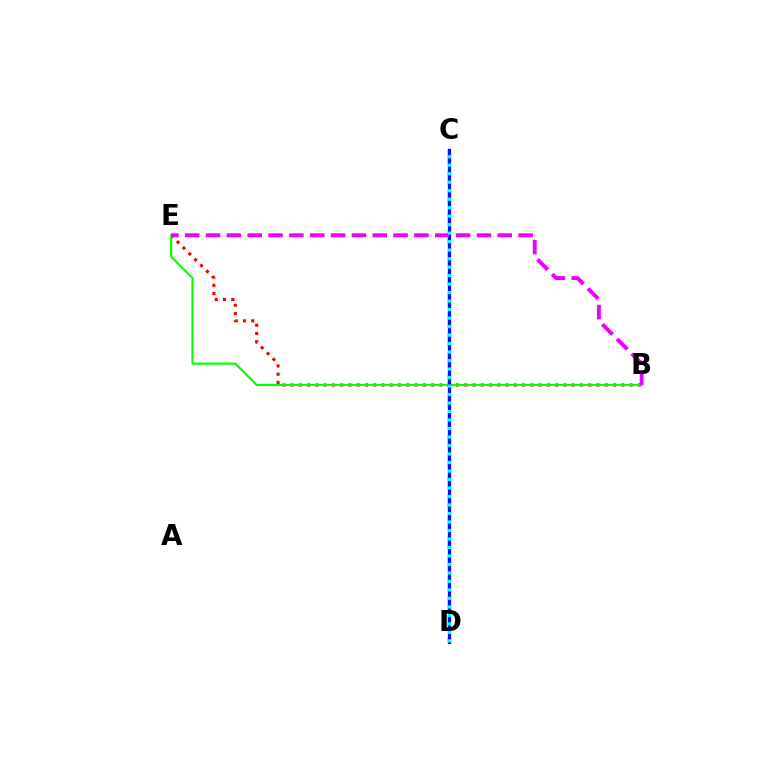{('C', 'D'): [{'color': '#fcf500', 'line_style': 'dashed', 'thickness': 2.76}, {'color': '#0010ff', 'line_style': 'solid', 'thickness': 2.32}, {'color': '#00fff6', 'line_style': 'dotted', 'thickness': 2.31}], ('B', 'E'): [{'color': '#ff0000', 'line_style': 'dotted', 'thickness': 2.25}, {'color': '#08ff00', 'line_style': 'solid', 'thickness': 1.55}, {'color': '#ee00ff', 'line_style': 'dashed', 'thickness': 2.83}]}